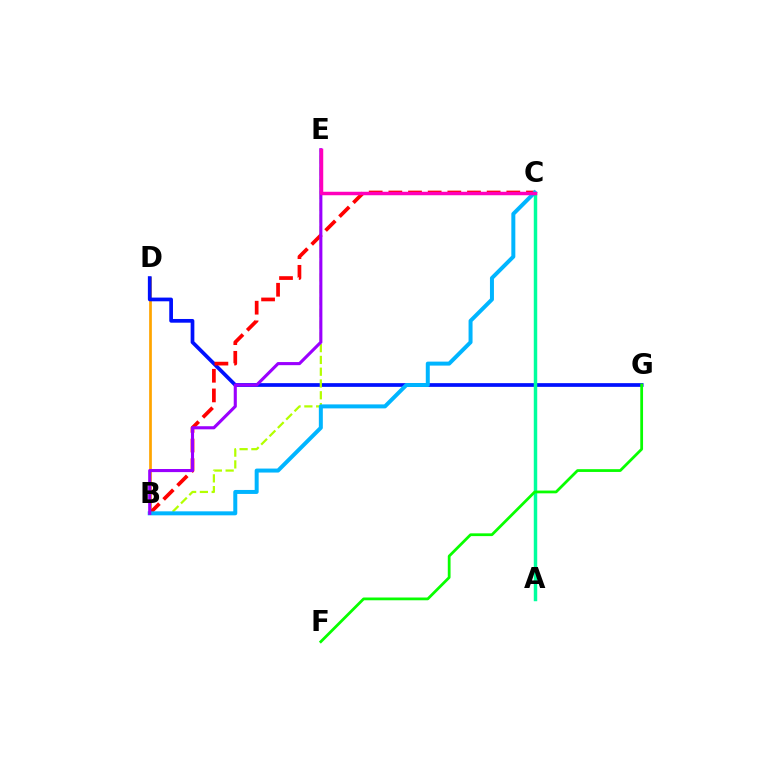{('B', 'D'): [{'color': '#ffa500', 'line_style': 'solid', 'thickness': 1.96}], ('D', 'G'): [{'color': '#0010ff', 'line_style': 'solid', 'thickness': 2.67}], ('B', 'E'): [{'color': '#b3ff00', 'line_style': 'dashed', 'thickness': 1.6}, {'color': '#9b00ff', 'line_style': 'solid', 'thickness': 2.23}], ('A', 'C'): [{'color': '#00ff9d', 'line_style': 'solid', 'thickness': 2.48}], ('B', 'C'): [{'color': '#ff0000', 'line_style': 'dashed', 'thickness': 2.67}, {'color': '#00b5ff', 'line_style': 'solid', 'thickness': 2.87}], ('F', 'G'): [{'color': '#08ff00', 'line_style': 'solid', 'thickness': 1.99}], ('C', 'E'): [{'color': '#ff00bd', 'line_style': 'solid', 'thickness': 2.5}]}